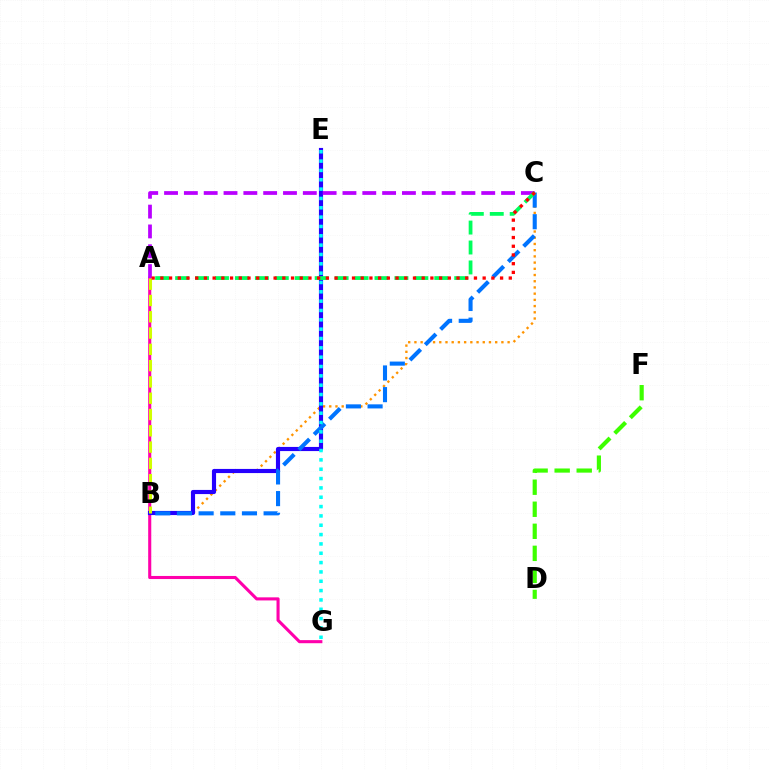{('A', 'G'): [{'color': '#ff00ac', 'line_style': 'solid', 'thickness': 2.22}], ('B', 'C'): [{'color': '#ff9400', 'line_style': 'dotted', 'thickness': 1.69}, {'color': '#0074ff', 'line_style': 'dashed', 'thickness': 2.94}], ('B', 'E'): [{'color': '#2500ff', 'line_style': 'solid', 'thickness': 2.98}], ('A', 'C'): [{'color': '#b900ff', 'line_style': 'dashed', 'thickness': 2.69}, {'color': '#00ff5c', 'line_style': 'dashed', 'thickness': 2.71}, {'color': '#ff0000', 'line_style': 'dotted', 'thickness': 2.37}], ('A', 'B'): [{'color': '#d1ff00', 'line_style': 'dashed', 'thickness': 2.21}], ('D', 'F'): [{'color': '#3dff00', 'line_style': 'dashed', 'thickness': 3.0}], ('E', 'G'): [{'color': '#00fff6', 'line_style': 'dotted', 'thickness': 2.54}]}